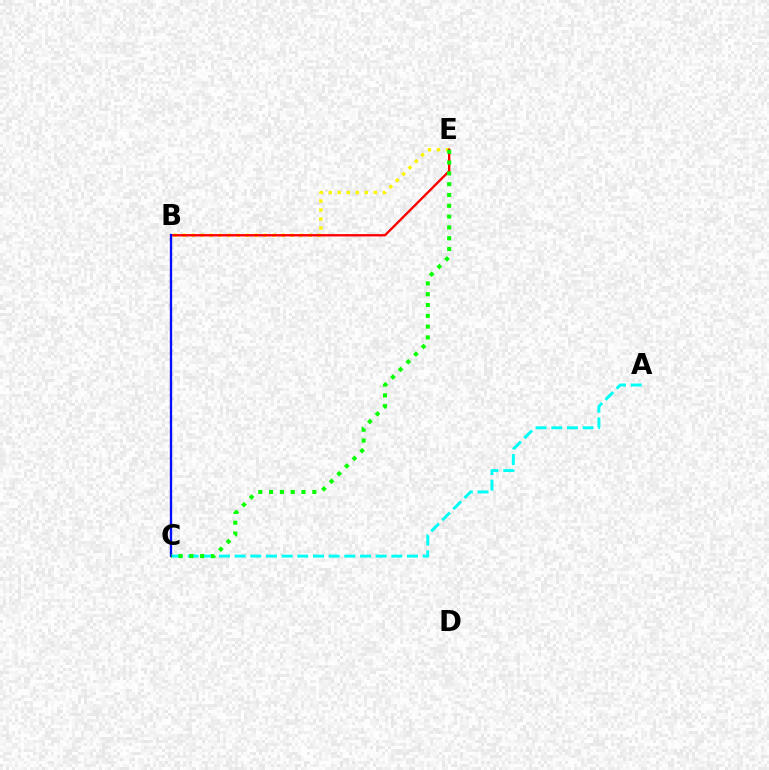{('B', 'E'): [{'color': '#fcf500', 'line_style': 'dotted', 'thickness': 2.44}, {'color': '#ff0000', 'line_style': 'solid', 'thickness': 1.69}], ('B', 'C'): [{'color': '#ee00ff', 'line_style': 'dashed', 'thickness': 1.54}, {'color': '#0010ff', 'line_style': 'solid', 'thickness': 1.64}], ('A', 'C'): [{'color': '#00fff6', 'line_style': 'dashed', 'thickness': 2.13}], ('C', 'E'): [{'color': '#08ff00', 'line_style': 'dotted', 'thickness': 2.94}]}